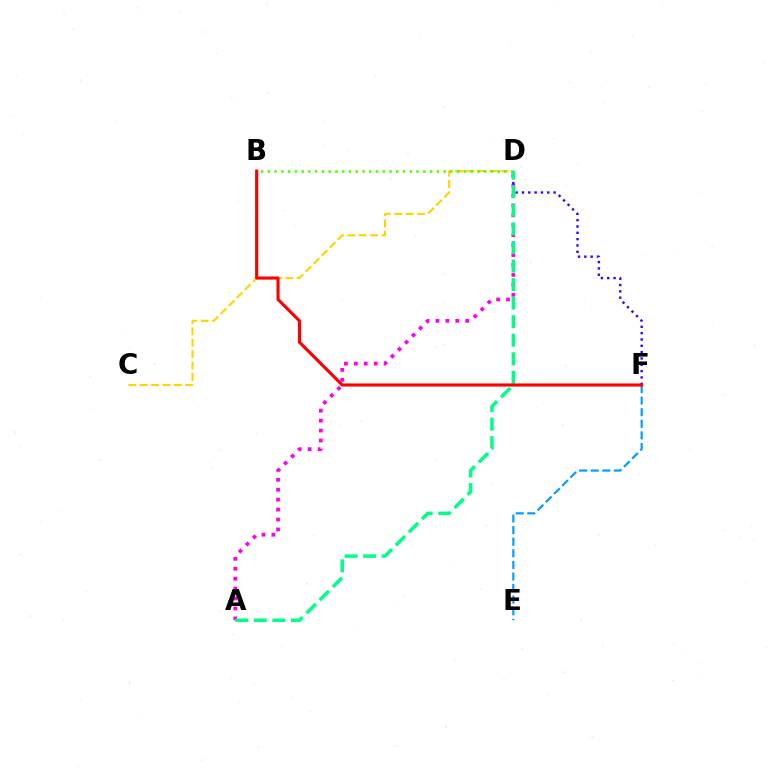{('A', 'D'): [{'color': '#ff00ed', 'line_style': 'dotted', 'thickness': 2.7}, {'color': '#00ff86', 'line_style': 'dashed', 'thickness': 2.52}], ('E', 'F'): [{'color': '#009eff', 'line_style': 'dashed', 'thickness': 1.57}], ('D', 'F'): [{'color': '#3700ff', 'line_style': 'dotted', 'thickness': 1.72}], ('C', 'D'): [{'color': '#ffd500', 'line_style': 'dashed', 'thickness': 1.55}], ('B', 'D'): [{'color': '#4fff00', 'line_style': 'dotted', 'thickness': 1.84}], ('B', 'F'): [{'color': '#ff0000', 'line_style': 'solid', 'thickness': 2.23}]}